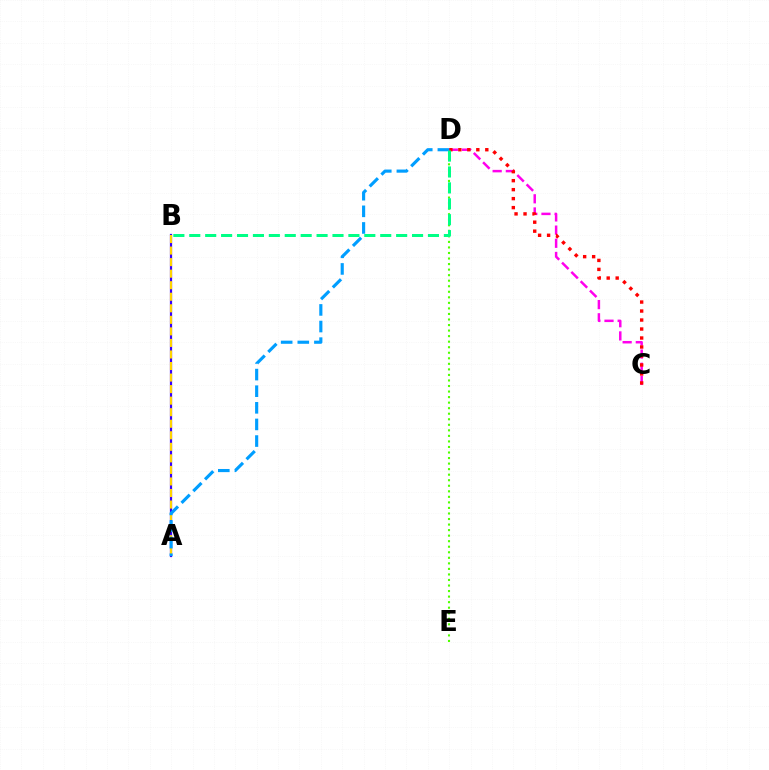{('C', 'D'): [{'color': '#ff00ed', 'line_style': 'dashed', 'thickness': 1.79}, {'color': '#ff0000', 'line_style': 'dotted', 'thickness': 2.44}], ('A', 'B'): [{'color': '#3700ff', 'line_style': 'solid', 'thickness': 1.61}, {'color': '#ffd500', 'line_style': 'dashed', 'thickness': 1.57}], ('D', 'E'): [{'color': '#4fff00', 'line_style': 'dotted', 'thickness': 1.51}], ('A', 'D'): [{'color': '#009eff', 'line_style': 'dashed', 'thickness': 2.26}], ('B', 'D'): [{'color': '#00ff86', 'line_style': 'dashed', 'thickness': 2.16}]}